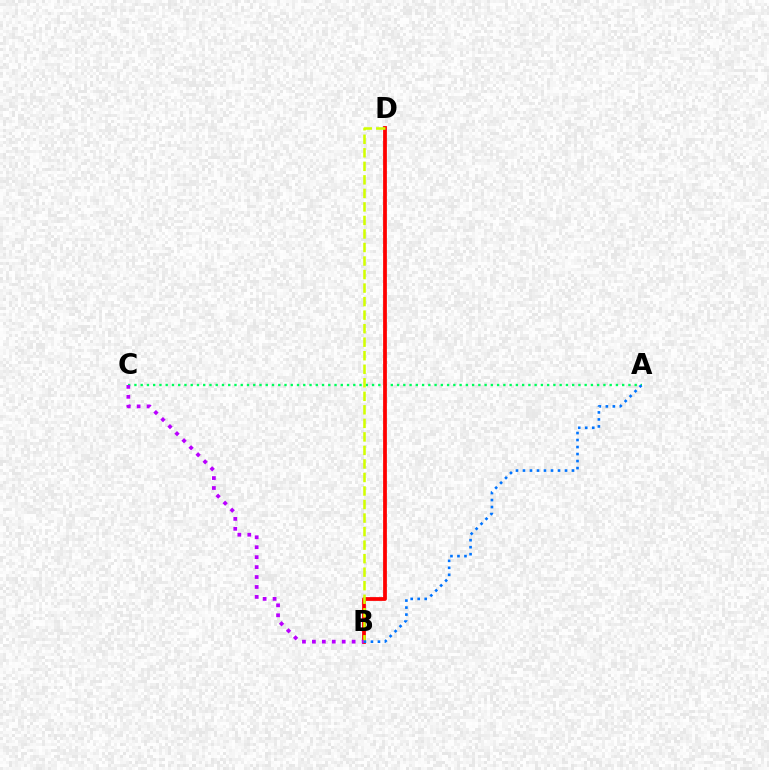{('A', 'C'): [{'color': '#00ff5c', 'line_style': 'dotted', 'thickness': 1.7}], ('B', 'D'): [{'color': '#ff0000', 'line_style': 'solid', 'thickness': 2.72}, {'color': '#d1ff00', 'line_style': 'dashed', 'thickness': 1.84}], ('A', 'B'): [{'color': '#0074ff', 'line_style': 'dotted', 'thickness': 1.9}], ('B', 'C'): [{'color': '#b900ff', 'line_style': 'dotted', 'thickness': 2.7}]}